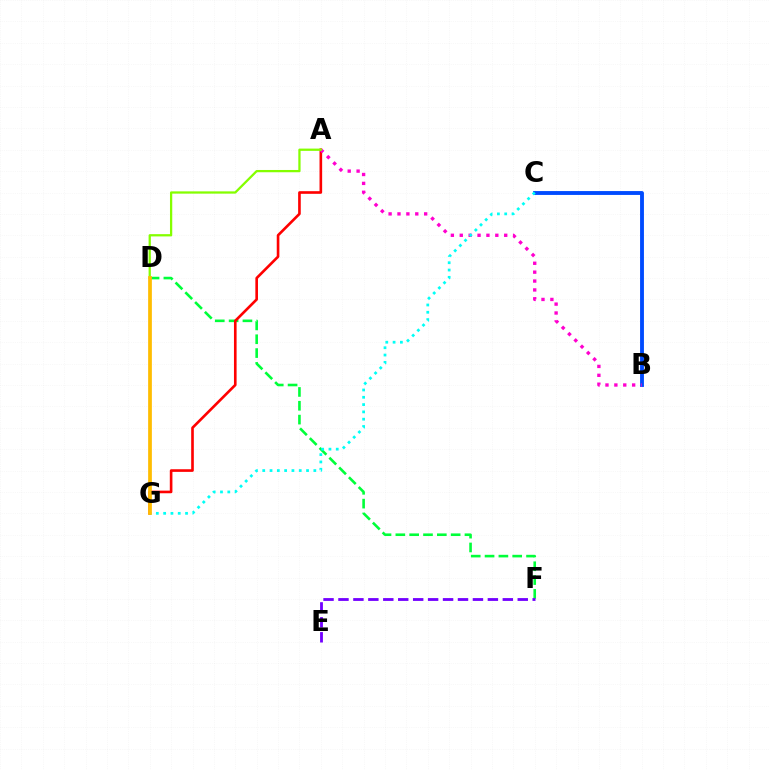{('D', 'F'): [{'color': '#00ff39', 'line_style': 'dashed', 'thickness': 1.88}], ('B', 'C'): [{'color': '#004bff', 'line_style': 'solid', 'thickness': 2.78}], ('A', 'G'): [{'color': '#ff0000', 'line_style': 'solid', 'thickness': 1.89}], ('E', 'F'): [{'color': '#7200ff', 'line_style': 'dashed', 'thickness': 2.03}], ('A', 'B'): [{'color': '#ff00cf', 'line_style': 'dotted', 'thickness': 2.42}], ('C', 'G'): [{'color': '#00fff6', 'line_style': 'dotted', 'thickness': 1.98}], ('A', 'D'): [{'color': '#84ff00', 'line_style': 'solid', 'thickness': 1.63}], ('D', 'G'): [{'color': '#ffbd00', 'line_style': 'solid', 'thickness': 2.68}]}